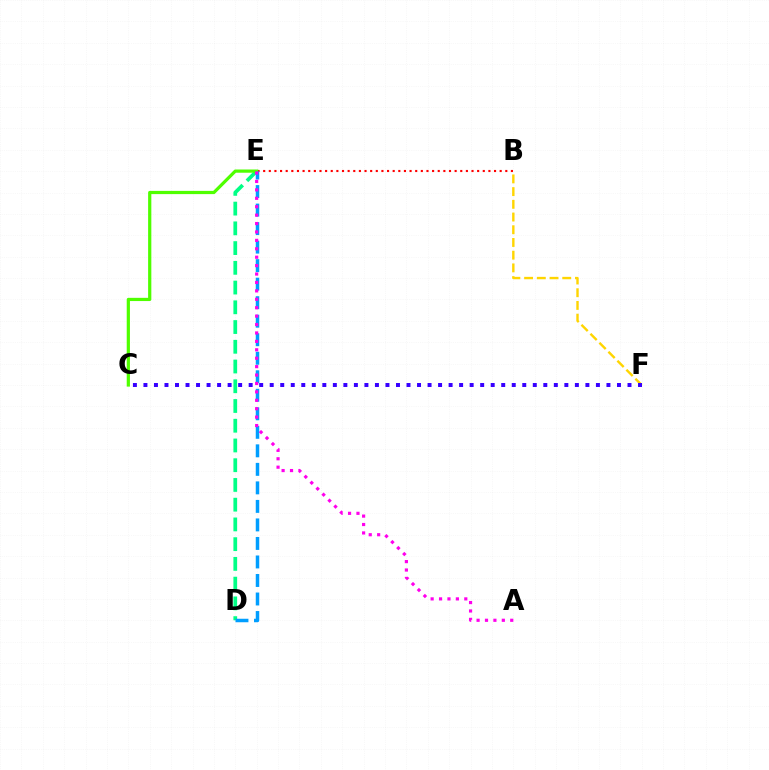{('B', 'F'): [{'color': '#ffd500', 'line_style': 'dashed', 'thickness': 1.73}], ('C', 'F'): [{'color': '#3700ff', 'line_style': 'dotted', 'thickness': 2.86}], ('D', 'E'): [{'color': '#00ff86', 'line_style': 'dashed', 'thickness': 2.68}, {'color': '#009eff', 'line_style': 'dashed', 'thickness': 2.52}], ('B', 'E'): [{'color': '#ff0000', 'line_style': 'dotted', 'thickness': 1.53}], ('C', 'E'): [{'color': '#4fff00', 'line_style': 'solid', 'thickness': 2.32}], ('A', 'E'): [{'color': '#ff00ed', 'line_style': 'dotted', 'thickness': 2.29}]}